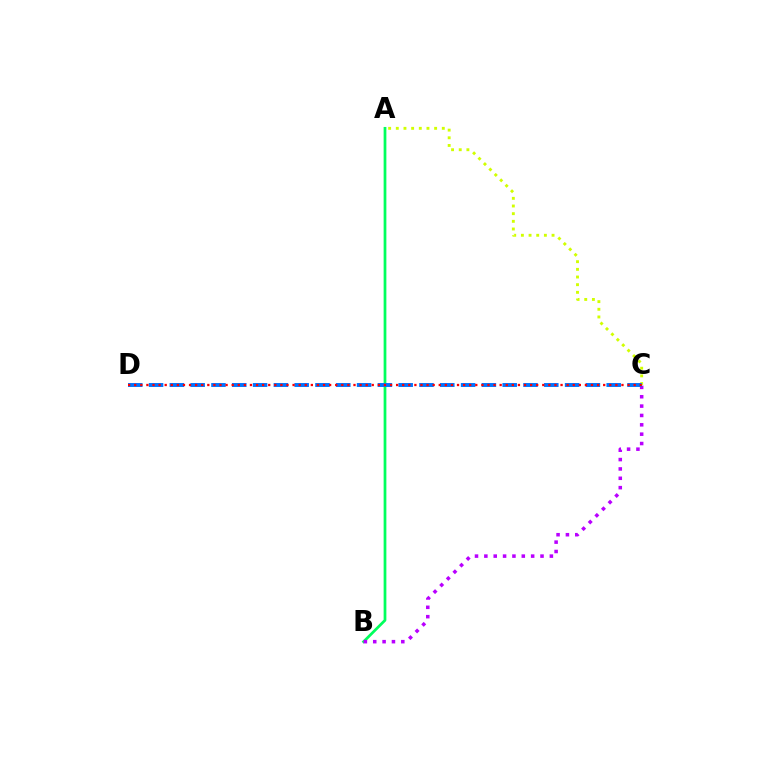{('A', 'B'): [{'color': '#00ff5c', 'line_style': 'solid', 'thickness': 1.97}], ('B', 'C'): [{'color': '#b900ff', 'line_style': 'dotted', 'thickness': 2.54}], ('A', 'C'): [{'color': '#d1ff00', 'line_style': 'dotted', 'thickness': 2.08}], ('C', 'D'): [{'color': '#0074ff', 'line_style': 'dashed', 'thickness': 2.83}, {'color': '#ff0000', 'line_style': 'dotted', 'thickness': 1.65}]}